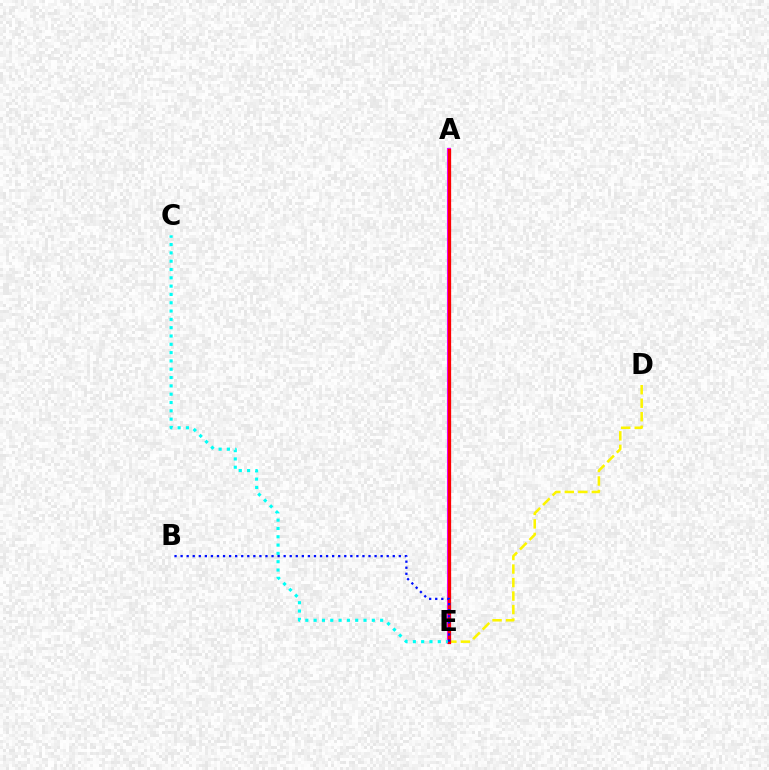{('A', 'E'): [{'color': '#08ff00', 'line_style': 'dotted', 'thickness': 2.94}, {'color': '#ee00ff', 'line_style': 'solid', 'thickness': 2.94}, {'color': '#ff0000', 'line_style': 'solid', 'thickness': 2.31}], ('D', 'E'): [{'color': '#fcf500', 'line_style': 'dashed', 'thickness': 1.83}], ('C', 'E'): [{'color': '#00fff6', 'line_style': 'dotted', 'thickness': 2.26}], ('B', 'E'): [{'color': '#0010ff', 'line_style': 'dotted', 'thickness': 1.65}]}